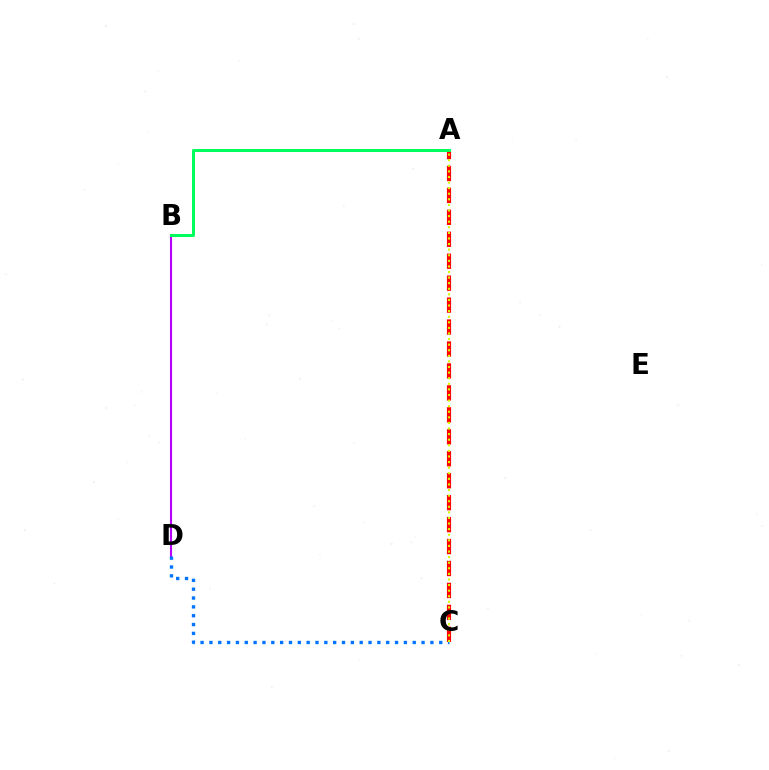{('A', 'C'): [{'color': '#ff0000', 'line_style': 'dashed', 'thickness': 2.98}, {'color': '#d1ff00', 'line_style': 'dotted', 'thickness': 1.52}], ('B', 'D'): [{'color': '#b900ff', 'line_style': 'solid', 'thickness': 1.51}], ('A', 'B'): [{'color': '#00ff5c', 'line_style': 'solid', 'thickness': 2.16}], ('C', 'D'): [{'color': '#0074ff', 'line_style': 'dotted', 'thickness': 2.4}]}